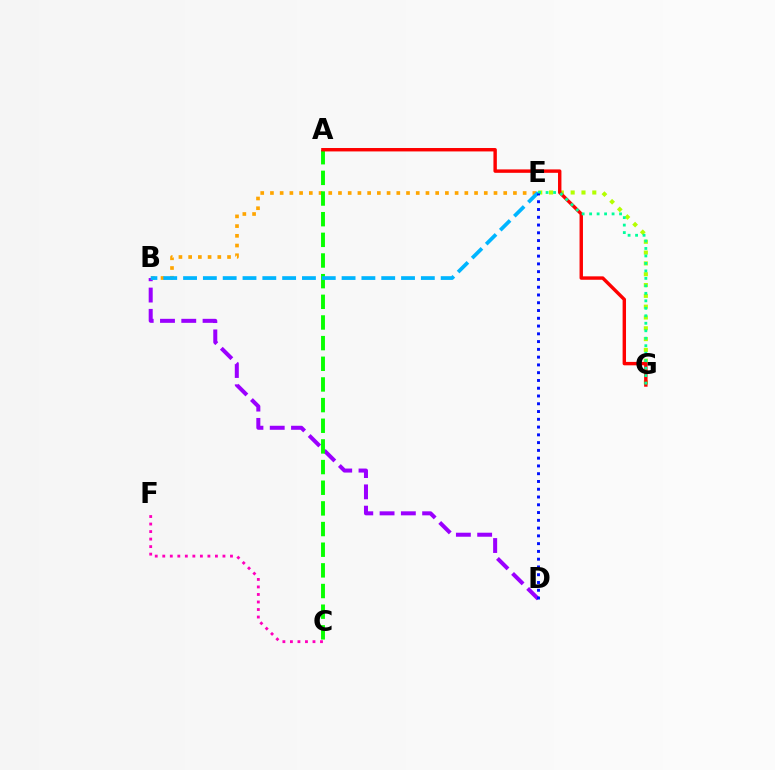{('B', 'D'): [{'color': '#9b00ff', 'line_style': 'dashed', 'thickness': 2.89}], ('B', 'E'): [{'color': '#ffa500', 'line_style': 'dotted', 'thickness': 2.64}, {'color': '#00b5ff', 'line_style': 'dashed', 'thickness': 2.69}], ('E', 'G'): [{'color': '#b3ff00', 'line_style': 'dotted', 'thickness': 2.94}, {'color': '#00ff9d', 'line_style': 'dotted', 'thickness': 2.03}], ('C', 'F'): [{'color': '#ff00bd', 'line_style': 'dotted', 'thickness': 2.04}], ('A', 'C'): [{'color': '#08ff00', 'line_style': 'dashed', 'thickness': 2.81}], ('A', 'G'): [{'color': '#ff0000', 'line_style': 'solid', 'thickness': 2.46}], ('D', 'E'): [{'color': '#0010ff', 'line_style': 'dotted', 'thickness': 2.11}]}